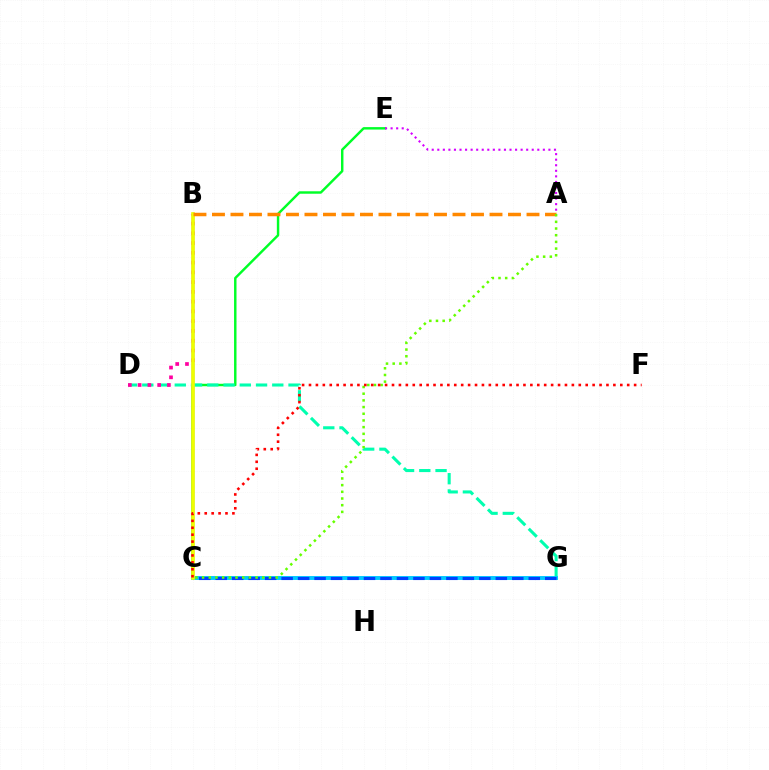{('C', 'E'): [{'color': '#00ff27', 'line_style': 'solid', 'thickness': 1.76}], ('B', 'C'): [{'color': '#4f00ff', 'line_style': 'solid', 'thickness': 1.74}, {'color': '#eeff00', 'line_style': 'solid', 'thickness': 2.62}], ('D', 'G'): [{'color': '#00ffaf', 'line_style': 'dashed', 'thickness': 2.21}], ('B', 'D'): [{'color': '#ff00a0', 'line_style': 'dotted', 'thickness': 2.65}], ('C', 'G'): [{'color': '#00c7ff', 'line_style': 'solid', 'thickness': 2.81}, {'color': '#003fff', 'line_style': 'dashed', 'thickness': 2.24}], ('A', 'E'): [{'color': '#d600ff', 'line_style': 'dotted', 'thickness': 1.51}], ('A', 'B'): [{'color': '#ff8800', 'line_style': 'dashed', 'thickness': 2.51}], ('A', 'C'): [{'color': '#66ff00', 'line_style': 'dotted', 'thickness': 1.82}], ('C', 'F'): [{'color': '#ff0000', 'line_style': 'dotted', 'thickness': 1.88}]}